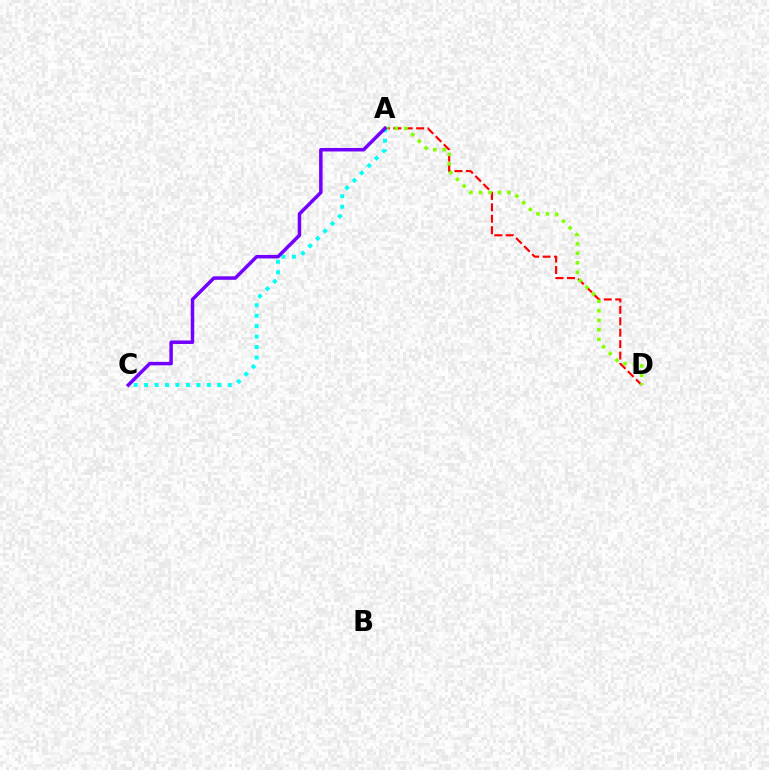{('A', 'D'): [{'color': '#ff0000', 'line_style': 'dashed', 'thickness': 1.55}, {'color': '#84ff00', 'line_style': 'dotted', 'thickness': 2.58}], ('A', 'C'): [{'color': '#00fff6', 'line_style': 'dotted', 'thickness': 2.84}, {'color': '#7200ff', 'line_style': 'solid', 'thickness': 2.51}]}